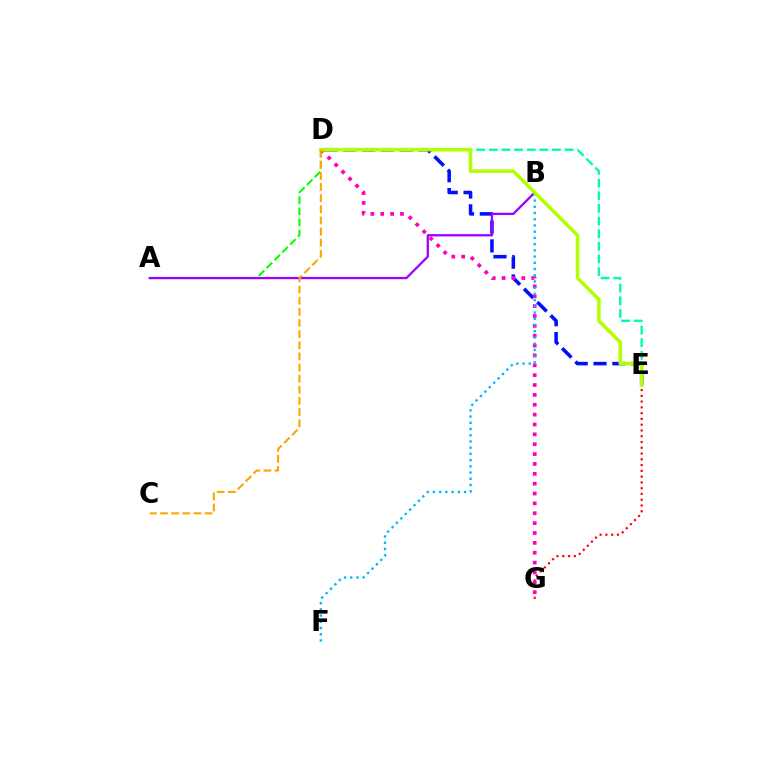{('E', 'G'): [{'color': '#ff0000', 'line_style': 'dotted', 'thickness': 1.57}], ('D', 'E'): [{'color': '#0010ff', 'line_style': 'dashed', 'thickness': 2.56}, {'color': '#00ff9d', 'line_style': 'dashed', 'thickness': 1.72}, {'color': '#b3ff00', 'line_style': 'solid', 'thickness': 2.56}], ('A', 'D'): [{'color': '#08ff00', 'line_style': 'dashed', 'thickness': 1.51}], ('D', 'G'): [{'color': '#ff00bd', 'line_style': 'dotted', 'thickness': 2.68}], ('A', 'B'): [{'color': '#9b00ff', 'line_style': 'solid', 'thickness': 1.64}], ('B', 'F'): [{'color': '#00b5ff', 'line_style': 'dotted', 'thickness': 1.69}], ('C', 'D'): [{'color': '#ffa500', 'line_style': 'dashed', 'thickness': 1.51}]}